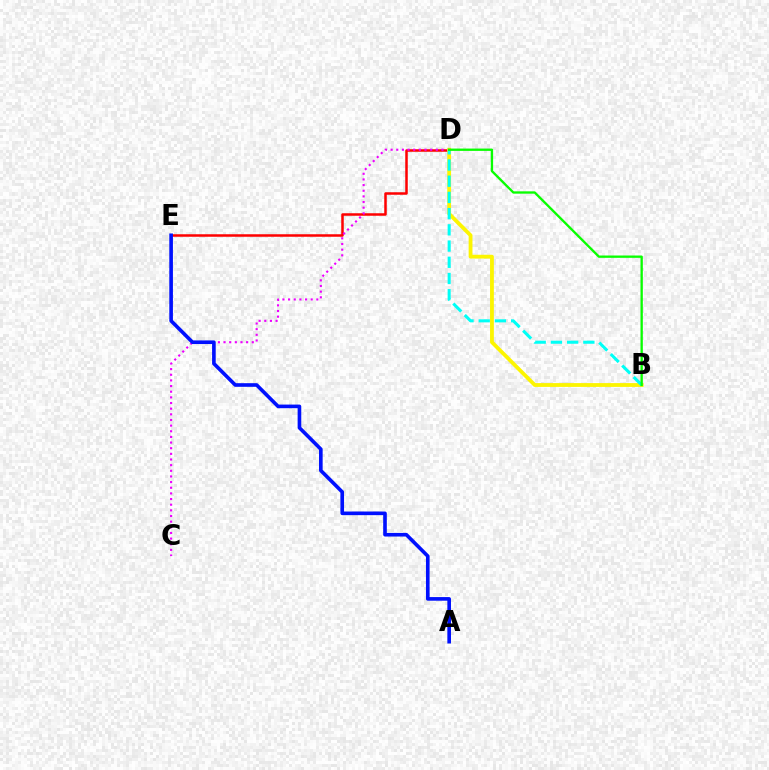{('D', 'E'): [{'color': '#ff0000', 'line_style': 'solid', 'thickness': 1.8}], ('C', 'D'): [{'color': '#ee00ff', 'line_style': 'dotted', 'thickness': 1.53}], ('A', 'E'): [{'color': '#0010ff', 'line_style': 'solid', 'thickness': 2.62}], ('B', 'D'): [{'color': '#fcf500', 'line_style': 'solid', 'thickness': 2.74}, {'color': '#00fff6', 'line_style': 'dashed', 'thickness': 2.2}, {'color': '#08ff00', 'line_style': 'solid', 'thickness': 1.67}]}